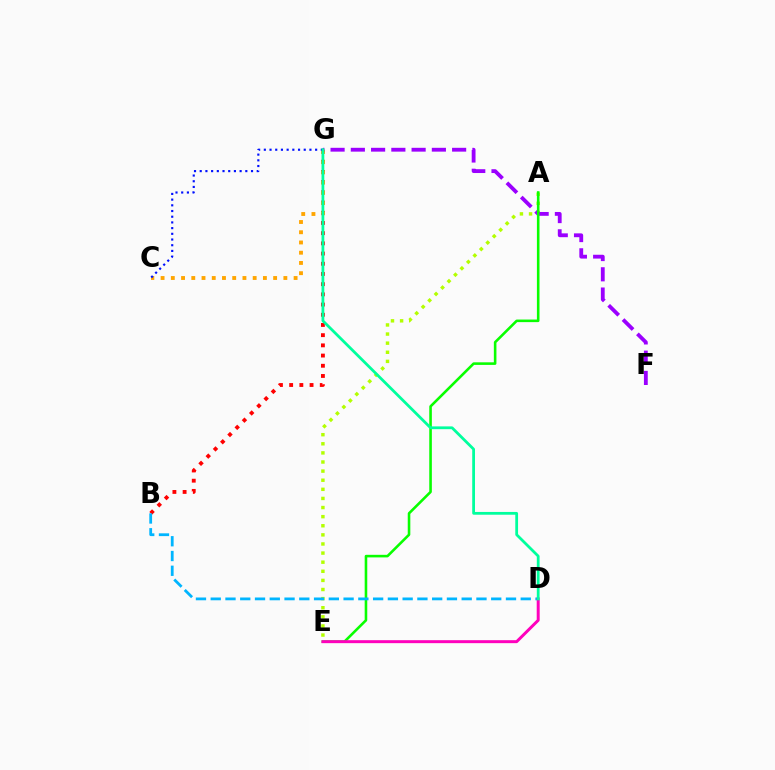{('A', 'E'): [{'color': '#b3ff00', 'line_style': 'dotted', 'thickness': 2.47}, {'color': '#08ff00', 'line_style': 'solid', 'thickness': 1.86}], ('B', 'G'): [{'color': '#ff0000', 'line_style': 'dotted', 'thickness': 2.77}], ('C', 'G'): [{'color': '#ffa500', 'line_style': 'dotted', 'thickness': 2.78}, {'color': '#0010ff', 'line_style': 'dotted', 'thickness': 1.55}], ('F', 'G'): [{'color': '#9b00ff', 'line_style': 'dashed', 'thickness': 2.75}], ('B', 'D'): [{'color': '#00b5ff', 'line_style': 'dashed', 'thickness': 2.01}], ('D', 'E'): [{'color': '#ff00bd', 'line_style': 'solid', 'thickness': 2.14}], ('D', 'G'): [{'color': '#00ff9d', 'line_style': 'solid', 'thickness': 2.0}]}